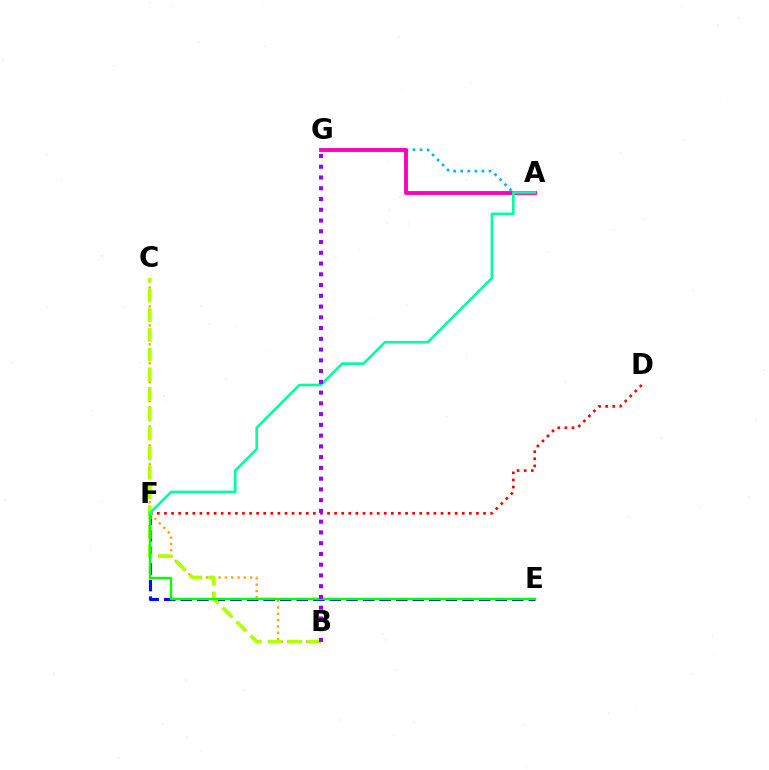{('E', 'F'): [{'color': '#0010ff', 'line_style': 'dashed', 'thickness': 2.25}, {'color': '#08ff00', 'line_style': 'solid', 'thickness': 1.7}], ('A', 'G'): [{'color': '#00b5ff', 'line_style': 'dotted', 'thickness': 1.92}, {'color': '#ff00bd', 'line_style': 'solid', 'thickness': 2.79}], ('D', 'F'): [{'color': '#ff0000', 'line_style': 'dotted', 'thickness': 1.93}], ('B', 'C'): [{'color': '#ffa500', 'line_style': 'dotted', 'thickness': 1.72}, {'color': '#b3ff00', 'line_style': 'dashed', 'thickness': 2.68}], ('A', 'F'): [{'color': '#00ff9d', 'line_style': 'solid', 'thickness': 1.88}], ('B', 'G'): [{'color': '#9b00ff', 'line_style': 'dotted', 'thickness': 2.92}]}